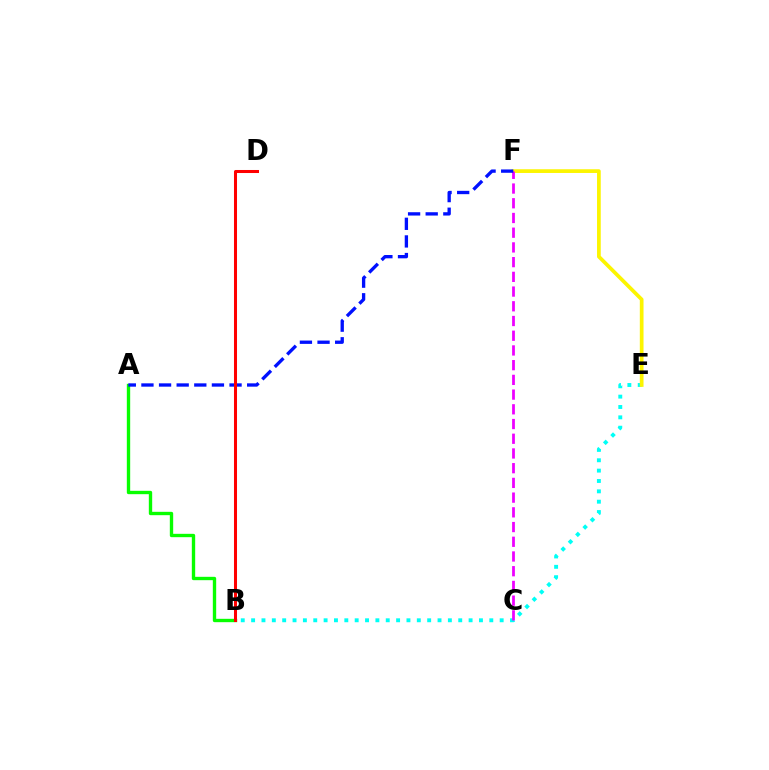{('A', 'B'): [{'color': '#08ff00', 'line_style': 'solid', 'thickness': 2.42}], ('B', 'E'): [{'color': '#00fff6', 'line_style': 'dotted', 'thickness': 2.81}], ('E', 'F'): [{'color': '#fcf500', 'line_style': 'solid', 'thickness': 2.68}], ('C', 'F'): [{'color': '#ee00ff', 'line_style': 'dashed', 'thickness': 2.0}], ('A', 'F'): [{'color': '#0010ff', 'line_style': 'dashed', 'thickness': 2.39}], ('B', 'D'): [{'color': '#ff0000', 'line_style': 'solid', 'thickness': 2.18}]}